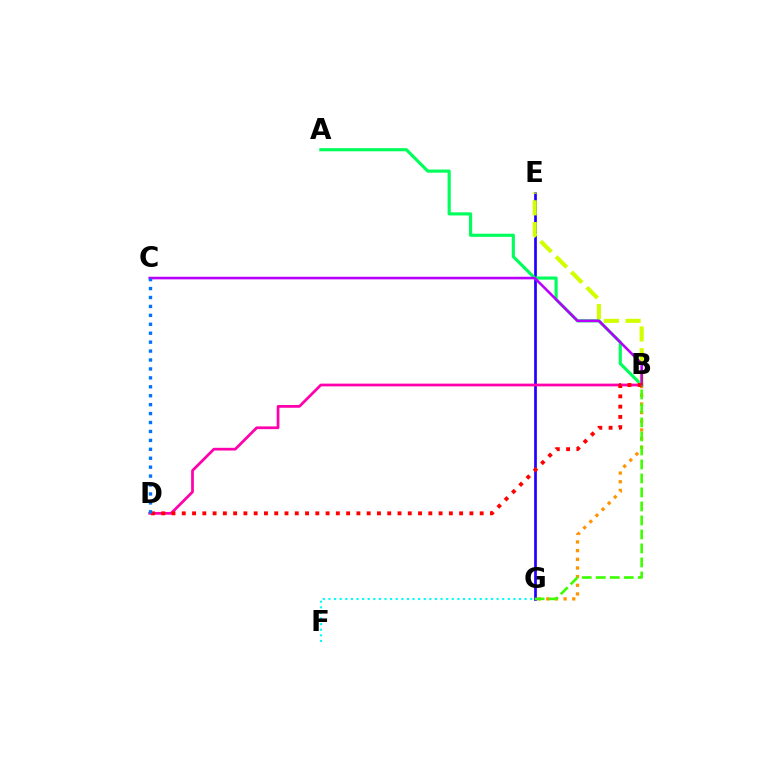{('E', 'G'): [{'color': '#2500ff', 'line_style': 'solid', 'thickness': 1.96}], ('B', 'G'): [{'color': '#ff9400', 'line_style': 'dotted', 'thickness': 2.35}, {'color': '#3dff00', 'line_style': 'dashed', 'thickness': 1.9}], ('B', 'D'): [{'color': '#ff00ac', 'line_style': 'solid', 'thickness': 1.97}, {'color': '#ff0000', 'line_style': 'dotted', 'thickness': 2.79}], ('A', 'B'): [{'color': '#00ff5c', 'line_style': 'solid', 'thickness': 2.27}], ('F', 'G'): [{'color': '#00fff6', 'line_style': 'dotted', 'thickness': 1.52}], ('B', 'E'): [{'color': '#d1ff00', 'line_style': 'dashed', 'thickness': 2.95}], ('B', 'C'): [{'color': '#b900ff', 'line_style': 'solid', 'thickness': 1.87}], ('C', 'D'): [{'color': '#0074ff', 'line_style': 'dotted', 'thickness': 2.43}]}